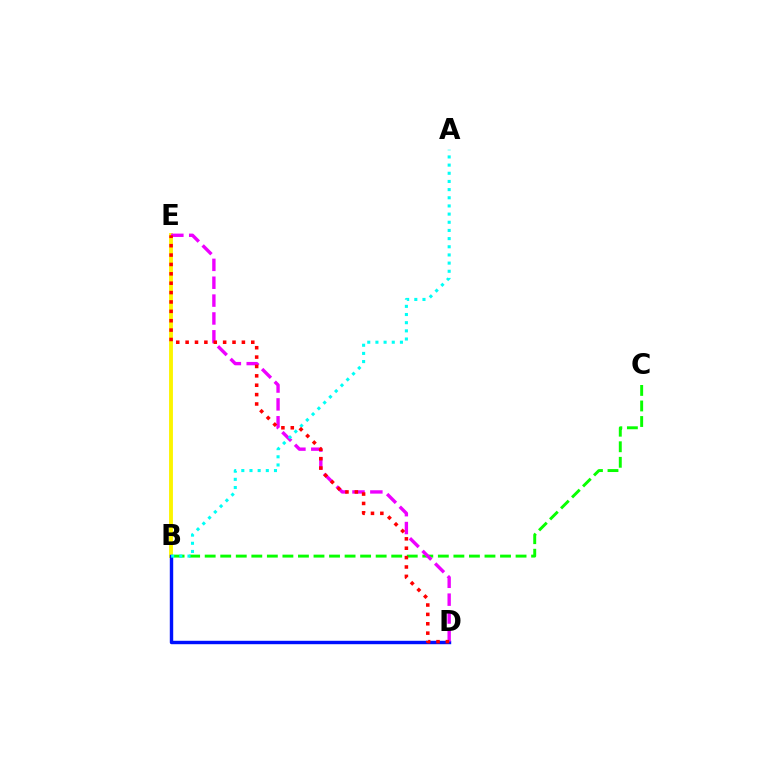{('B', 'C'): [{'color': '#08ff00', 'line_style': 'dashed', 'thickness': 2.11}], ('B', 'E'): [{'color': '#fcf500', 'line_style': 'solid', 'thickness': 2.78}], ('B', 'D'): [{'color': '#0010ff', 'line_style': 'solid', 'thickness': 2.46}], ('D', 'E'): [{'color': '#ee00ff', 'line_style': 'dashed', 'thickness': 2.43}, {'color': '#ff0000', 'line_style': 'dotted', 'thickness': 2.55}], ('A', 'B'): [{'color': '#00fff6', 'line_style': 'dotted', 'thickness': 2.22}]}